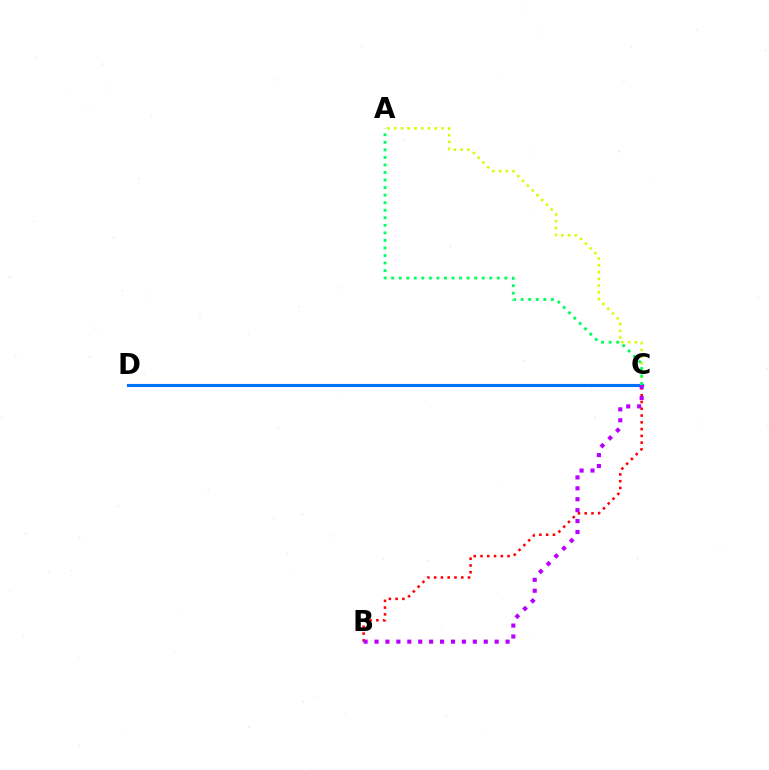{('C', 'D'): [{'color': '#0074ff', 'line_style': 'solid', 'thickness': 2.25}], ('B', 'C'): [{'color': '#ff0000', 'line_style': 'dotted', 'thickness': 1.84}, {'color': '#b900ff', 'line_style': 'dotted', 'thickness': 2.97}], ('A', 'C'): [{'color': '#d1ff00', 'line_style': 'dotted', 'thickness': 1.84}, {'color': '#00ff5c', 'line_style': 'dotted', 'thickness': 2.05}]}